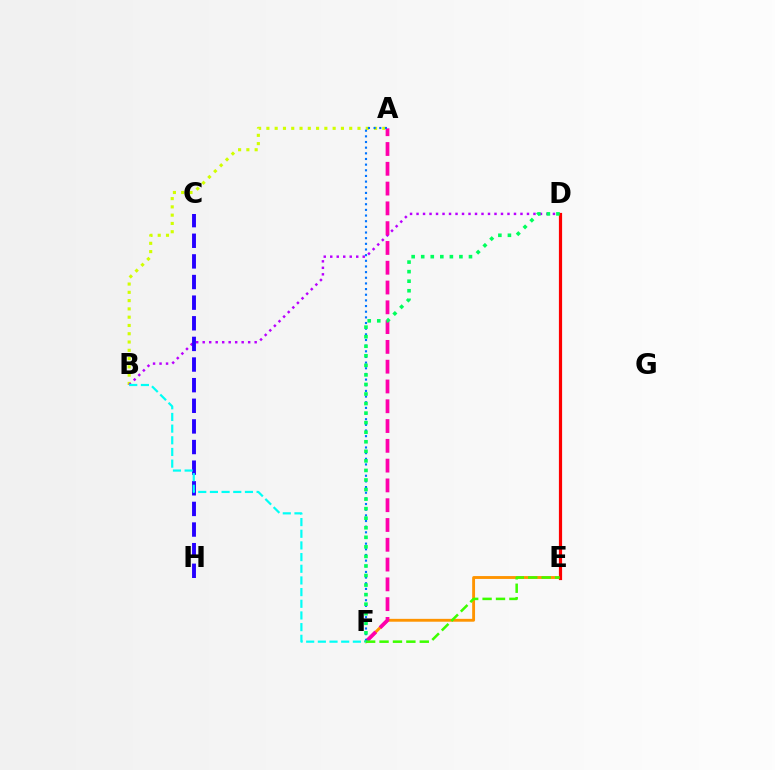{('A', 'B'): [{'color': '#d1ff00', 'line_style': 'dotted', 'thickness': 2.25}], ('E', 'F'): [{'color': '#ff9400', 'line_style': 'solid', 'thickness': 2.06}, {'color': '#3dff00', 'line_style': 'dashed', 'thickness': 1.82}], ('B', 'D'): [{'color': '#b900ff', 'line_style': 'dotted', 'thickness': 1.76}], ('A', 'F'): [{'color': '#ff00ac', 'line_style': 'dashed', 'thickness': 2.69}, {'color': '#0074ff', 'line_style': 'dotted', 'thickness': 1.54}], ('C', 'H'): [{'color': '#2500ff', 'line_style': 'dashed', 'thickness': 2.8}], ('B', 'F'): [{'color': '#00fff6', 'line_style': 'dashed', 'thickness': 1.59}], ('D', 'E'): [{'color': '#ff0000', 'line_style': 'solid', 'thickness': 2.3}], ('D', 'F'): [{'color': '#00ff5c', 'line_style': 'dotted', 'thickness': 2.6}]}